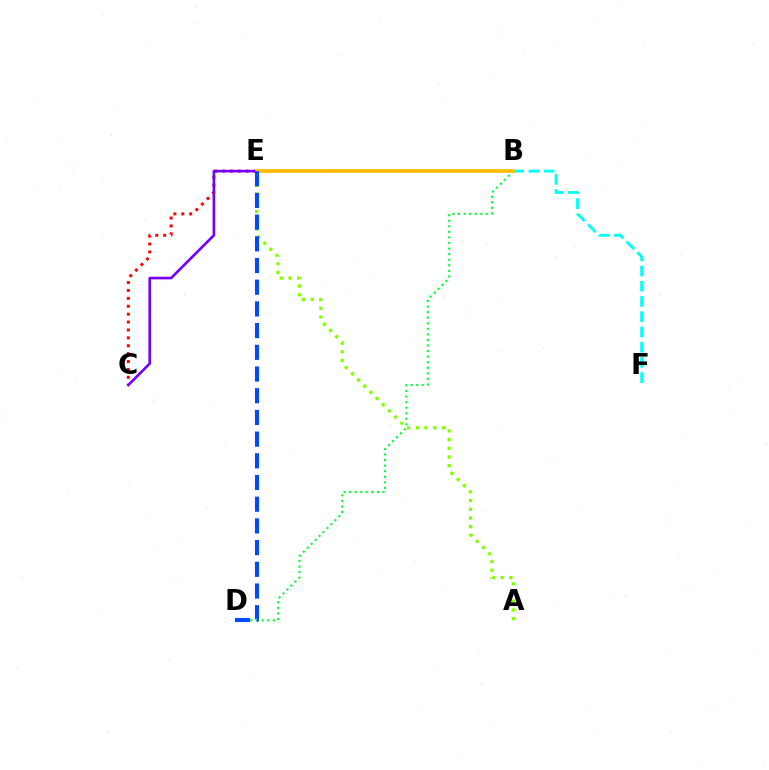{('B', 'E'): [{'color': '#ff00cf', 'line_style': 'solid', 'thickness': 1.65}, {'color': '#ffbd00', 'line_style': 'solid', 'thickness': 2.61}], ('C', 'E'): [{'color': '#ff0000', 'line_style': 'dotted', 'thickness': 2.15}, {'color': '#7200ff', 'line_style': 'solid', 'thickness': 1.89}], ('B', 'D'): [{'color': '#00ff39', 'line_style': 'dotted', 'thickness': 1.51}], ('A', 'E'): [{'color': '#84ff00', 'line_style': 'dotted', 'thickness': 2.37}], ('B', 'F'): [{'color': '#00fff6', 'line_style': 'dashed', 'thickness': 2.07}], ('D', 'E'): [{'color': '#004bff', 'line_style': 'dashed', 'thickness': 2.95}]}